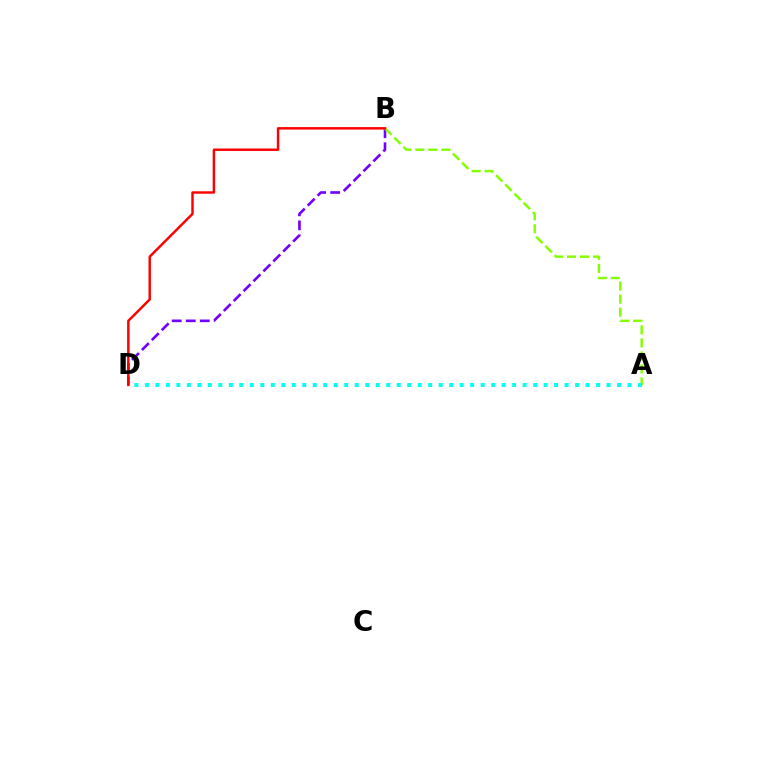{('B', 'D'): [{'color': '#7200ff', 'line_style': 'dashed', 'thickness': 1.9}, {'color': '#ff0000', 'line_style': 'solid', 'thickness': 1.77}], ('A', 'B'): [{'color': '#84ff00', 'line_style': 'dashed', 'thickness': 1.77}], ('A', 'D'): [{'color': '#00fff6', 'line_style': 'dotted', 'thickness': 2.85}]}